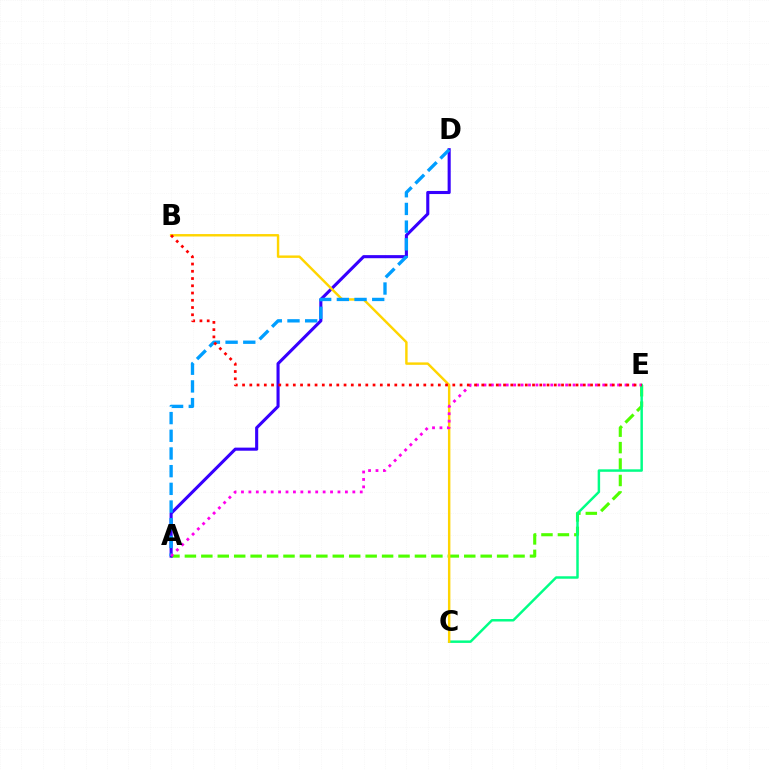{('A', 'E'): [{'color': '#4fff00', 'line_style': 'dashed', 'thickness': 2.23}, {'color': '#ff00ed', 'line_style': 'dotted', 'thickness': 2.02}], ('A', 'D'): [{'color': '#3700ff', 'line_style': 'solid', 'thickness': 2.23}, {'color': '#009eff', 'line_style': 'dashed', 'thickness': 2.4}], ('C', 'E'): [{'color': '#00ff86', 'line_style': 'solid', 'thickness': 1.78}], ('B', 'C'): [{'color': '#ffd500', 'line_style': 'solid', 'thickness': 1.75}], ('B', 'E'): [{'color': '#ff0000', 'line_style': 'dotted', 'thickness': 1.97}]}